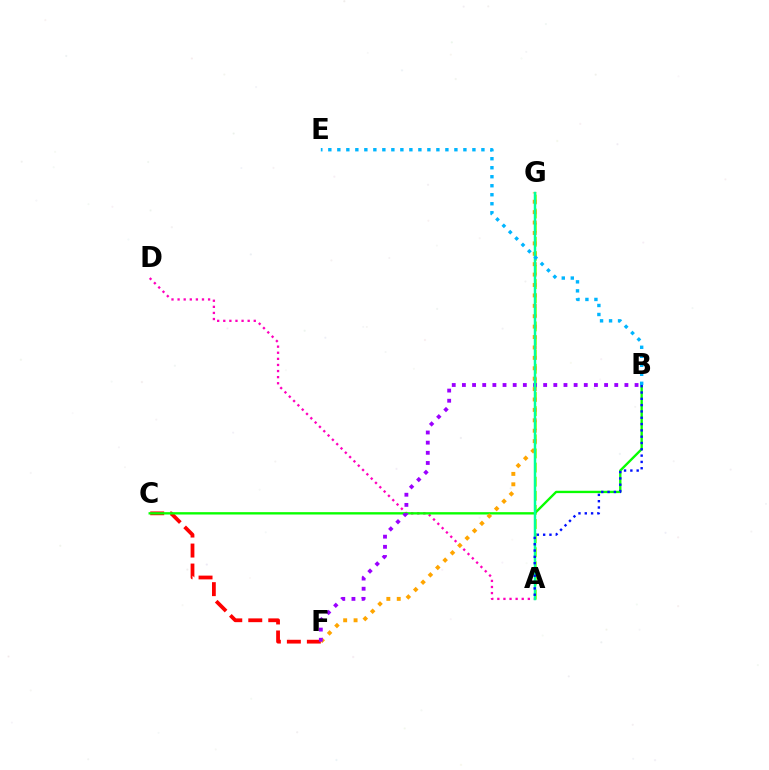{('A', 'D'): [{'color': '#ff00bd', 'line_style': 'dotted', 'thickness': 1.66}], ('A', 'G'): [{'color': '#b3ff00', 'line_style': 'dashed', 'thickness': 1.92}, {'color': '#00ff9d', 'line_style': 'solid', 'thickness': 1.78}], ('C', 'F'): [{'color': '#ff0000', 'line_style': 'dashed', 'thickness': 2.72}], ('B', 'C'): [{'color': '#08ff00', 'line_style': 'solid', 'thickness': 1.7}], ('F', 'G'): [{'color': '#ffa500', 'line_style': 'dotted', 'thickness': 2.83}], ('B', 'F'): [{'color': '#9b00ff', 'line_style': 'dotted', 'thickness': 2.76}], ('A', 'B'): [{'color': '#0010ff', 'line_style': 'dotted', 'thickness': 1.71}], ('B', 'E'): [{'color': '#00b5ff', 'line_style': 'dotted', 'thickness': 2.45}]}